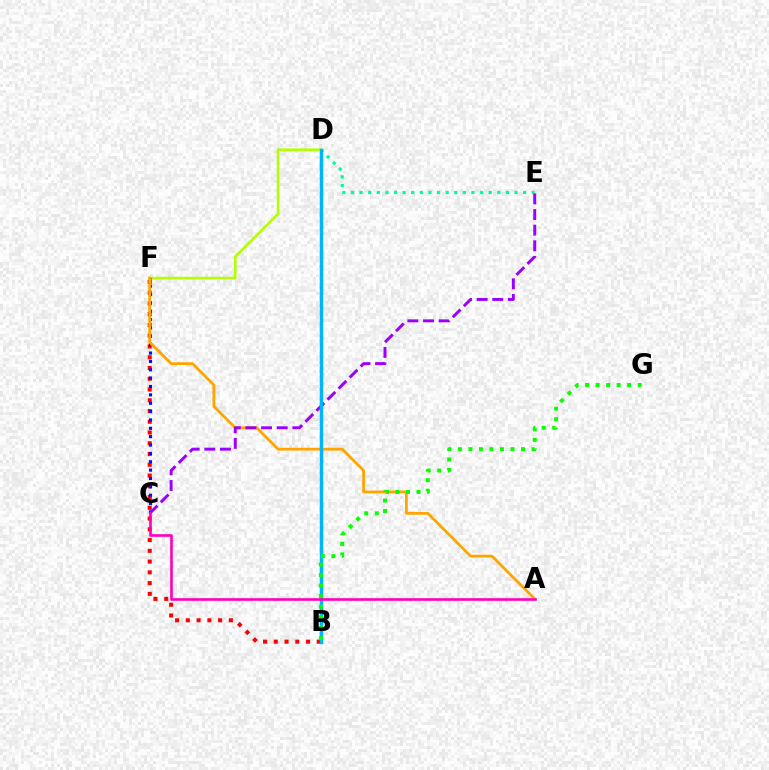{('D', 'E'): [{'color': '#00ff9d', 'line_style': 'dotted', 'thickness': 2.34}], ('B', 'F'): [{'color': '#ff0000', 'line_style': 'dotted', 'thickness': 2.92}], ('D', 'F'): [{'color': '#b3ff00', 'line_style': 'solid', 'thickness': 1.85}], ('C', 'F'): [{'color': '#0010ff', 'line_style': 'dotted', 'thickness': 2.27}], ('A', 'F'): [{'color': '#ffa500', 'line_style': 'solid', 'thickness': 2.01}], ('C', 'E'): [{'color': '#9b00ff', 'line_style': 'dashed', 'thickness': 2.12}], ('B', 'D'): [{'color': '#00b5ff', 'line_style': 'solid', 'thickness': 2.51}], ('B', 'G'): [{'color': '#08ff00', 'line_style': 'dotted', 'thickness': 2.86}], ('A', 'C'): [{'color': '#ff00bd', 'line_style': 'solid', 'thickness': 1.9}]}